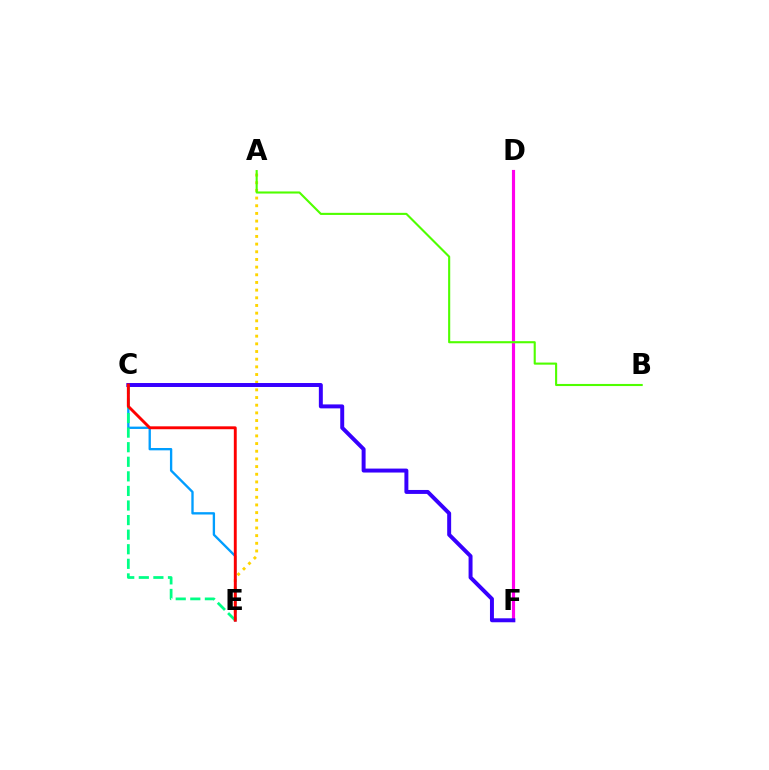{('A', 'E'): [{'color': '#ffd500', 'line_style': 'dotted', 'thickness': 2.08}], ('C', 'E'): [{'color': '#009eff', 'line_style': 'solid', 'thickness': 1.69}, {'color': '#00ff86', 'line_style': 'dashed', 'thickness': 1.98}, {'color': '#ff0000', 'line_style': 'solid', 'thickness': 2.08}], ('D', 'F'): [{'color': '#ff00ed', 'line_style': 'solid', 'thickness': 2.26}], ('A', 'B'): [{'color': '#4fff00', 'line_style': 'solid', 'thickness': 1.52}], ('C', 'F'): [{'color': '#3700ff', 'line_style': 'solid', 'thickness': 2.85}]}